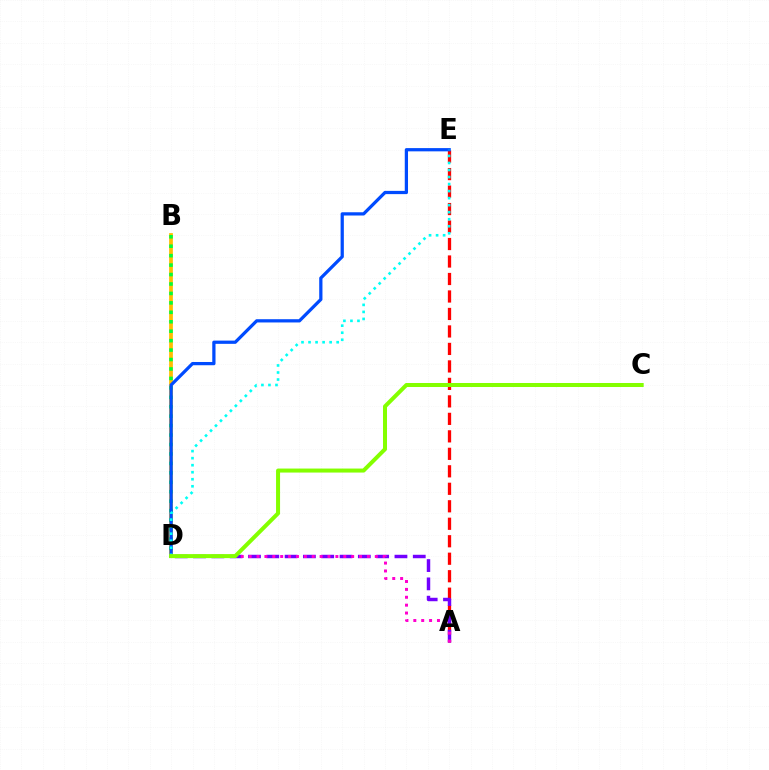{('B', 'D'): [{'color': '#ffbd00', 'line_style': 'solid', 'thickness': 2.7}, {'color': '#00ff39', 'line_style': 'dotted', 'thickness': 2.57}], ('A', 'E'): [{'color': '#ff0000', 'line_style': 'dashed', 'thickness': 2.38}], ('A', 'D'): [{'color': '#7200ff', 'line_style': 'dashed', 'thickness': 2.49}, {'color': '#ff00cf', 'line_style': 'dotted', 'thickness': 2.14}], ('D', 'E'): [{'color': '#004bff', 'line_style': 'solid', 'thickness': 2.34}, {'color': '#00fff6', 'line_style': 'dotted', 'thickness': 1.91}], ('C', 'D'): [{'color': '#84ff00', 'line_style': 'solid', 'thickness': 2.89}]}